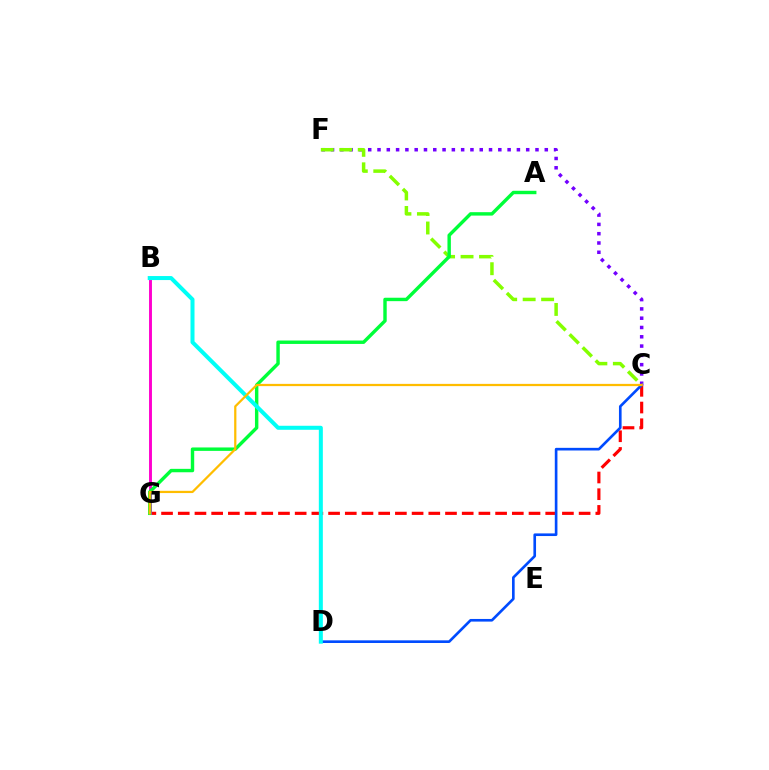{('C', 'G'): [{'color': '#ff0000', 'line_style': 'dashed', 'thickness': 2.27}, {'color': '#ffbd00', 'line_style': 'solid', 'thickness': 1.61}], ('B', 'G'): [{'color': '#ff00cf', 'line_style': 'solid', 'thickness': 2.1}], ('C', 'D'): [{'color': '#004bff', 'line_style': 'solid', 'thickness': 1.9}], ('C', 'F'): [{'color': '#7200ff', 'line_style': 'dotted', 'thickness': 2.52}, {'color': '#84ff00', 'line_style': 'dashed', 'thickness': 2.51}], ('A', 'G'): [{'color': '#00ff39', 'line_style': 'solid', 'thickness': 2.46}], ('B', 'D'): [{'color': '#00fff6', 'line_style': 'solid', 'thickness': 2.89}]}